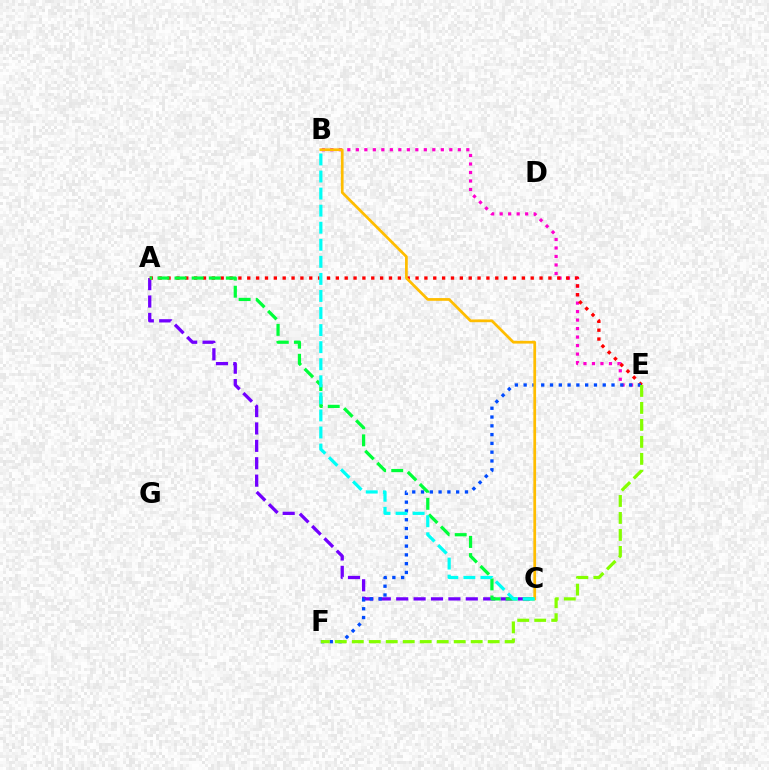{('A', 'C'): [{'color': '#7200ff', 'line_style': 'dashed', 'thickness': 2.36}, {'color': '#00ff39', 'line_style': 'dashed', 'thickness': 2.32}], ('B', 'E'): [{'color': '#ff00cf', 'line_style': 'dotted', 'thickness': 2.31}], ('A', 'E'): [{'color': '#ff0000', 'line_style': 'dotted', 'thickness': 2.41}], ('E', 'F'): [{'color': '#004bff', 'line_style': 'dotted', 'thickness': 2.39}, {'color': '#84ff00', 'line_style': 'dashed', 'thickness': 2.31}], ('B', 'C'): [{'color': '#ffbd00', 'line_style': 'solid', 'thickness': 1.97}, {'color': '#00fff6', 'line_style': 'dashed', 'thickness': 2.32}]}